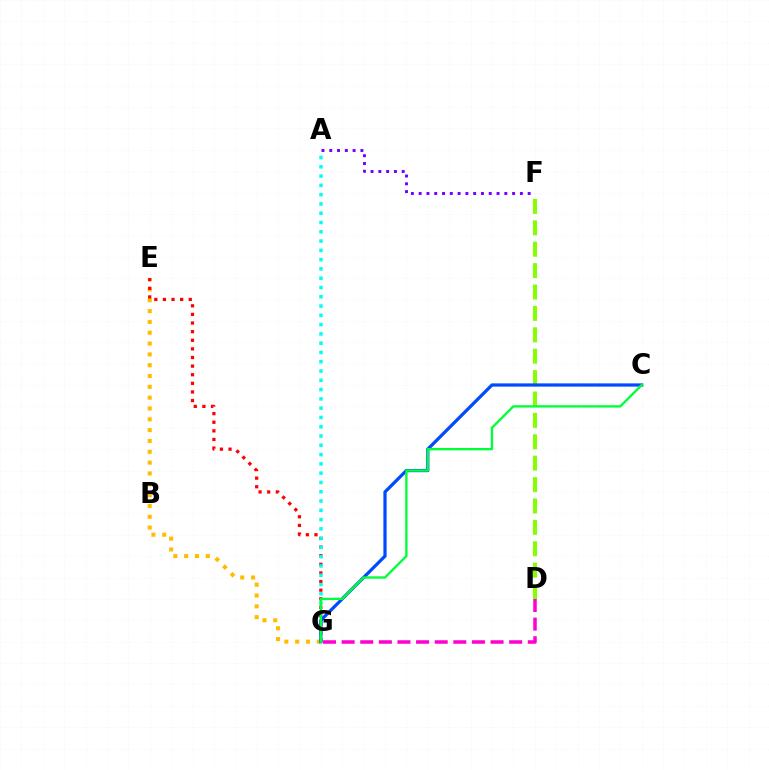{('E', 'G'): [{'color': '#ffbd00', 'line_style': 'dotted', 'thickness': 2.94}, {'color': '#ff0000', 'line_style': 'dotted', 'thickness': 2.34}], ('A', 'G'): [{'color': '#00fff6', 'line_style': 'dotted', 'thickness': 2.52}], ('D', 'F'): [{'color': '#84ff00', 'line_style': 'dashed', 'thickness': 2.91}], ('C', 'G'): [{'color': '#004bff', 'line_style': 'solid', 'thickness': 2.34}, {'color': '#00ff39', 'line_style': 'solid', 'thickness': 1.69}], ('D', 'G'): [{'color': '#ff00cf', 'line_style': 'dashed', 'thickness': 2.53}], ('A', 'F'): [{'color': '#7200ff', 'line_style': 'dotted', 'thickness': 2.12}]}